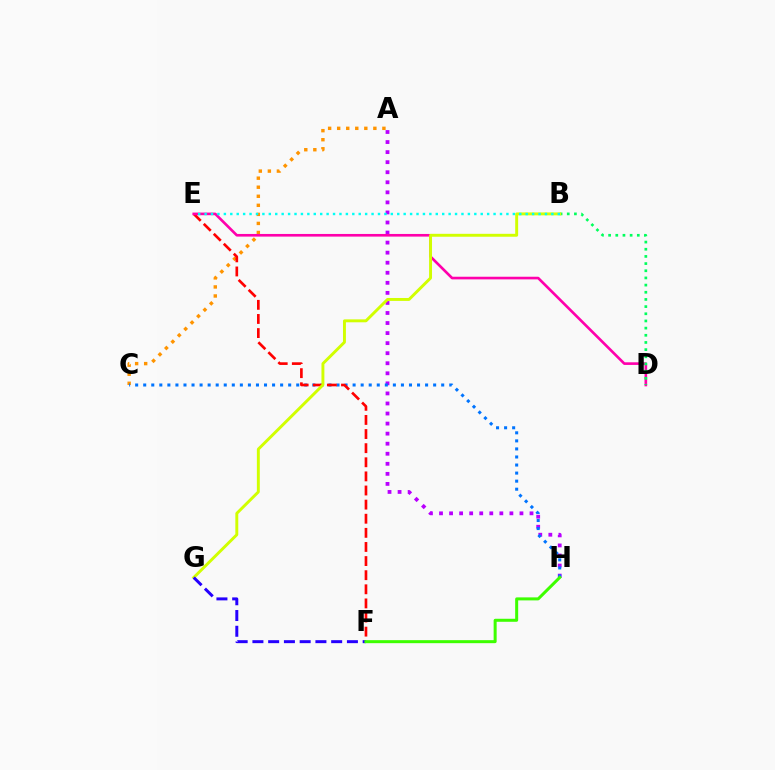{('A', 'C'): [{'color': '#ff9400', 'line_style': 'dotted', 'thickness': 2.46}], ('A', 'H'): [{'color': '#b900ff', 'line_style': 'dotted', 'thickness': 2.73}], ('C', 'H'): [{'color': '#0074ff', 'line_style': 'dotted', 'thickness': 2.19}], ('E', 'F'): [{'color': '#ff0000', 'line_style': 'dashed', 'thickness': 1.92}], ('D', 'E'): [{'color': '#ff00ac', 'line_style': 'solid', 'thickness': 1.9}], ('B', 'D'): [{'color': '#00ff5c', 'line_style': 'dotted', 'thickness': 1.95}], ('B', 'G'): [{'color': '#d1ff00', 'line_style': 'solid', 'thickness': 2.1}], ('F', 'G'): [{'color': '#2500ff', 'line_style': 'dashed', 'thickness': 2.14}], ('B', 'E'): [{'color': '#00fff6', 'line_style': 'dotted', 'thickness': 1.74}], ('F', 'H'): [{'color': '#3dff00', 'line_style': 'solid', 'thickness': 2.17}]}